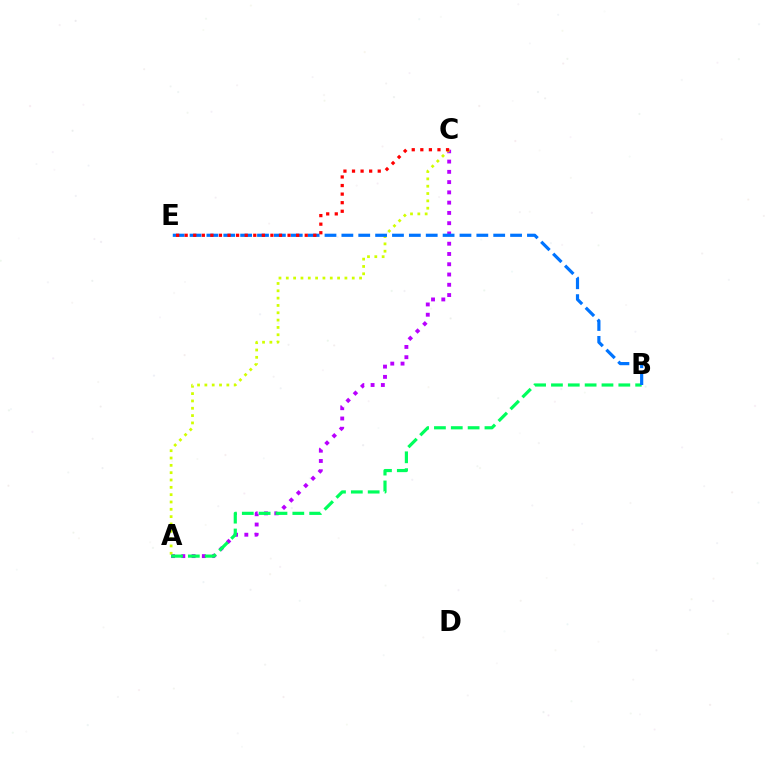{('A', 'C'): [{'color': '#b900ff', 'line_style': 'dotted', 'thickness': 2.79}, {'color': '#d1ff00', 'line_style': 'dotted', 'thickness': 1.99}], ('A', 'B'): [{'color': '#00ff5c', 'line_style': 'dashed', 'thickness': 2.29}], ('B', 'E'): [{'color': '#0074ff', 'line_style': 'dashed', 'thickness': 2.29}], ('C', 'E'): [{'color': '#ff0000', 'line_style': 'dotted', 'thickness': 2.33}]}